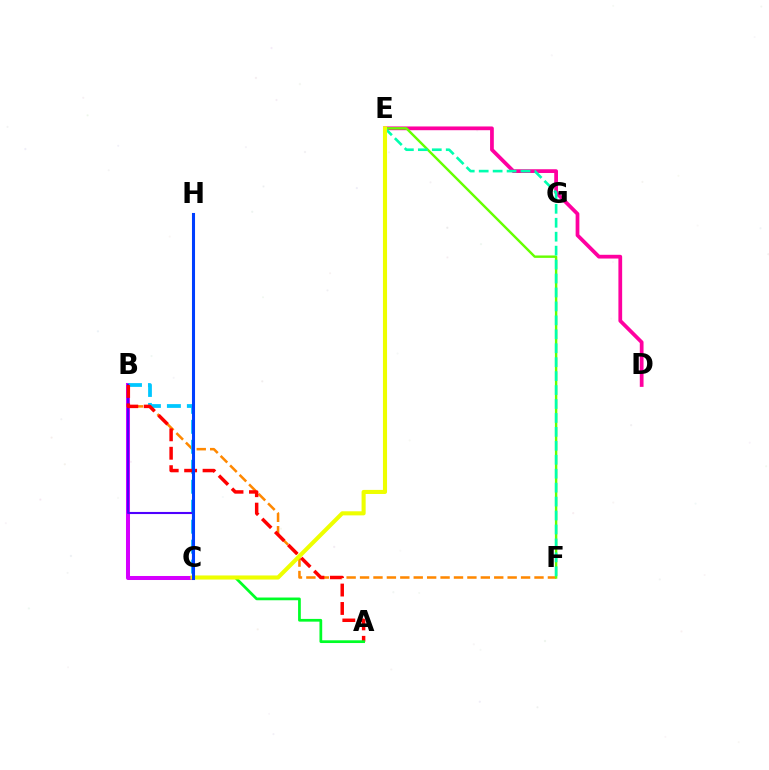{('B', 'F'): [{'color': '#ff8800', 'line_style': 'dashed', 'thickness': 1.82}], ('D', 'E'): [{'color': '#ff00a0', 'line_style': 'solid', 'thickness': 2.7}], ('E', 'F'): [{'color': '#66ff00', 'line_style': 'solid', 'thickness': 1.74}, {'color': '#00ffaf', 'line_style': 'dashed', 'thickness': 1.89}], ('B', 'C'): [{'color': '#d600ff', 'line_style': 'solid', 'thickness': 2.89}, {'color': '#00c7ff', 'line_style': 'dashed', 'thickness': 2.71}, {'color': '#4f00ff', 'line_style': 'solid', 'thickness': 1.52}], ('A', 'B'): [{'color': '#ff0000', 'line_style': 'dashed', 'thickness': 2.5}], ('A', 'C'): [{'color': '#00ff27', 'line_style': 'solid', 'thickness': 1.97}], ('C', 'E'): [{'color': '#eeff00', 'line_style': 'solid', 'thickness': 2.94}], ('C', 'H'): [{'color': '#003fff', 'line_style': 'solid', 'thickness': 2.2}]}